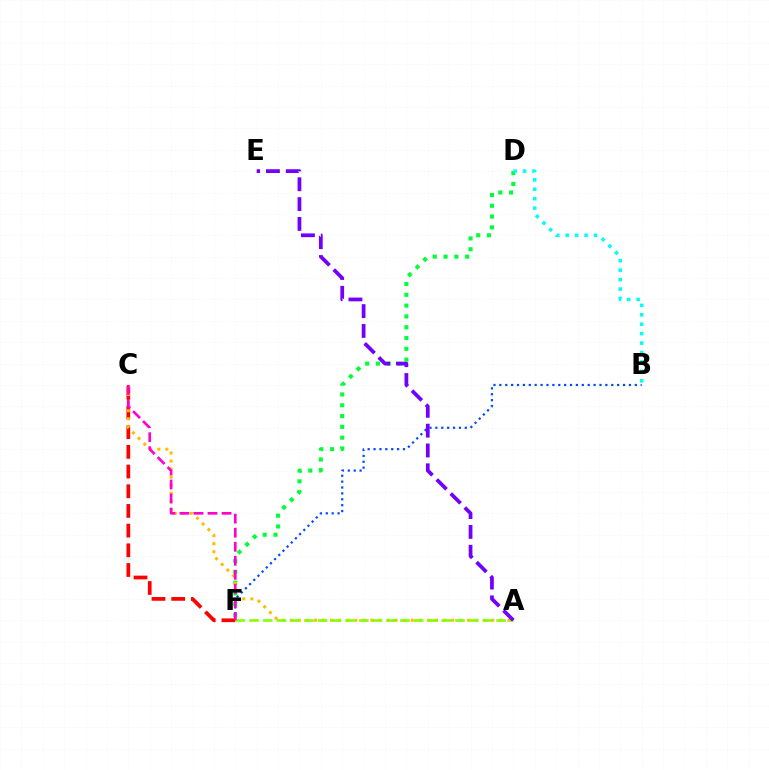{('D', 'F'): [{'color': '#00ff39', 'line_style': 'dotted', 'thickness': 2.94}], ('C', 'F'): [{'color': '#ff0000', 'line_style': 'dashed', 'thickness': 2.67}, {'color': '#ff00cf', 'line_style': 'dashed', 'thickness': 1.91}], ('B', 'D'): [{'color': '#00fff6', 'line_style': 'dotted', 'thickness': 2.56}], ('B', 'F'): [{'color': '#004bff', 'line_style': 'dotted', 'thickness': 1.6}], ('A', 'C'): [{'color': '#ffbd00', 'line_style': 'dotted', 'thickness': 2.19}], ('A', 'F'): [{'color': '#84ff00', 'line_style': 'dashed', 'thickness': 1.86}], ('A', 'E'): [{'color': '#7200ff', 'line_style': 'dashed', 'thickness': 2.69}]}